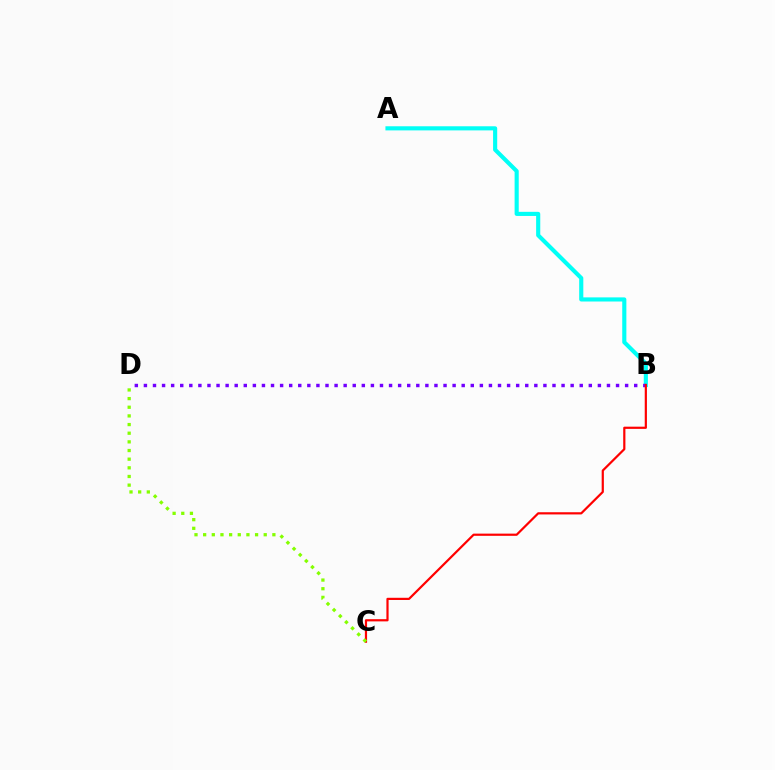{('A', 'B'): [{'color': '#00fff6', 'line_style': 'solid', 'thickness': 2.97}], ('B', 'D'): [{'color': '#7200ff', 'line_style': 'dotted', 'thickness': 2.47}], ('B', 'C'): [{'color': '#ff0000', 'line_style': 'solid', 'thickness': 1.58}], ('C', 'D'): [{'color': '#84ff00', 'line_style': 'dotted', 'thickness': 2.35}]}